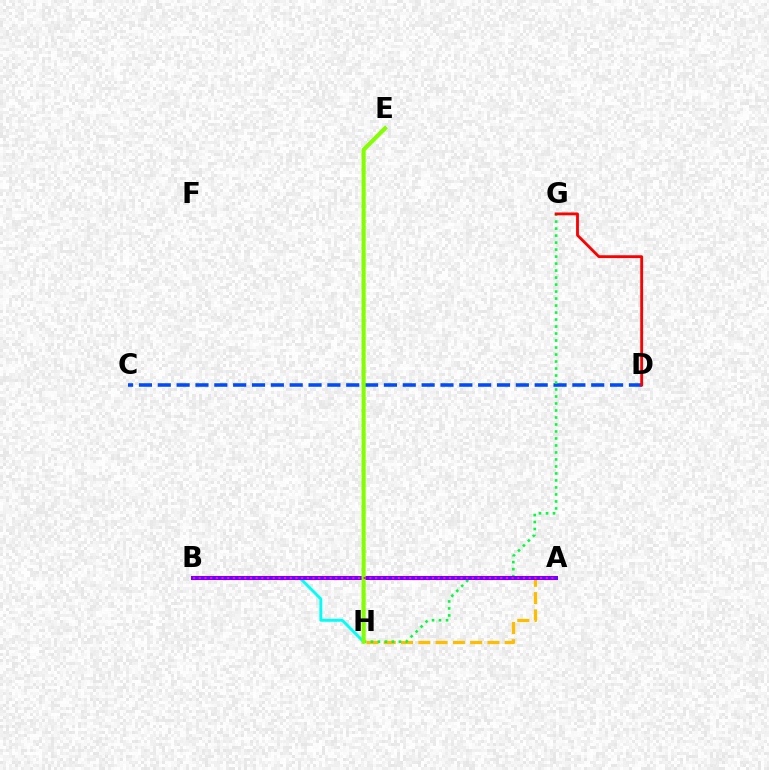{('C', 'D'): [{'color': '#004bff', 'line_style': 'dashed', 'thickness': 2.56}], ('A', 'H'): [{'color': '#ffbd00', 'line_style': 'dashed', 'thickness': 2.35}], ('B', 'H'): [{'color': '#00fff6', 'line_style': 'solid', 'thickness': 2.1}], ('G', 'H'): [{'color': '#00ff39', 'line_style': 'dotted', 'thickness': 1.9}], ('A', 'B'): [{'color': '#7200ff', 'line_style': 'solid', 'thickness': 2.9}, {'color': '#ff00cf', 'line_style': 'dotted', 'thickness': 1.55}], ('D', 'G'): [{'color': '#ff0000', 'line_style': 'solid', 'thickness': 2.04}], ('E', 'H'): [{'color': '#84ff00', 'line_style': 'solid', 'thickness': 2.96}]}